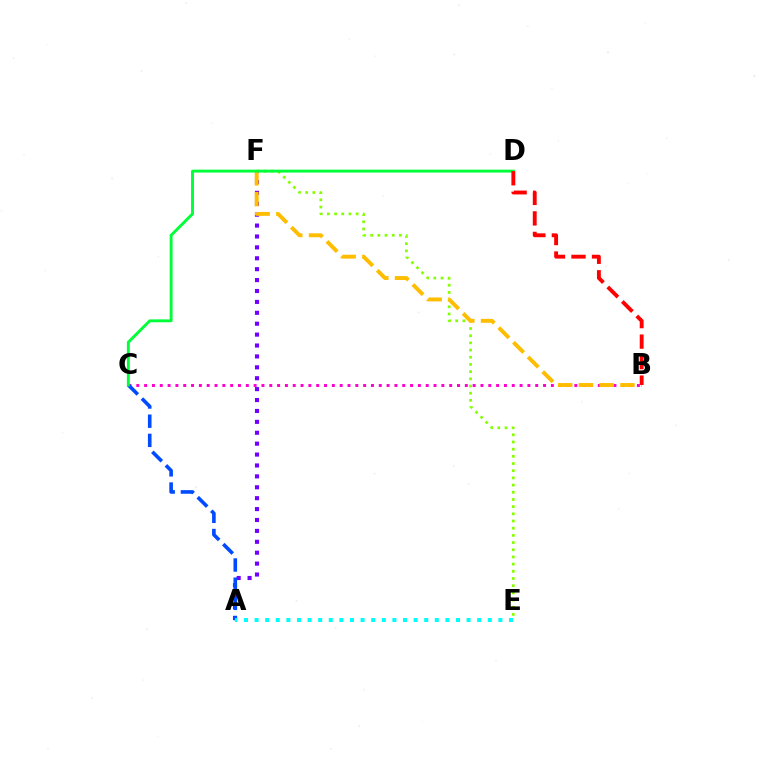{('E', 'F'): [{'color': '#84ff00', 'line_style': 'dotted', 'thickness': 1.95}], ('A', 'F'): [{'color': '#7200ff', 'line_style': 'dotted', 'thickness': 2.96}], ('B', 'C'): [{'color': '#ff00cf', 'line_style': 'dotted', 'thickness': 2.13}], ('A', 'C'): [{'color': '#004bff', 'line_style': 'dashed', 'thickness': 2.61}], ('B', 'F'): [{'color': '#ffbd00', 'line_style': 'dashed', 'thickness': 2.82}], ('C', 'D'): [{'color': '#00ff39', 'line_style': 'solid', 'thickness': 2.09}], ('B', 'D'): [{'color': '#ff0000', 'line_style': 'dashed', 'thickness': 2.79}], ('A', 'E'): [{'color': '#00fff6', 'line_style': 'dotted', 'thickness': 2.88}]}